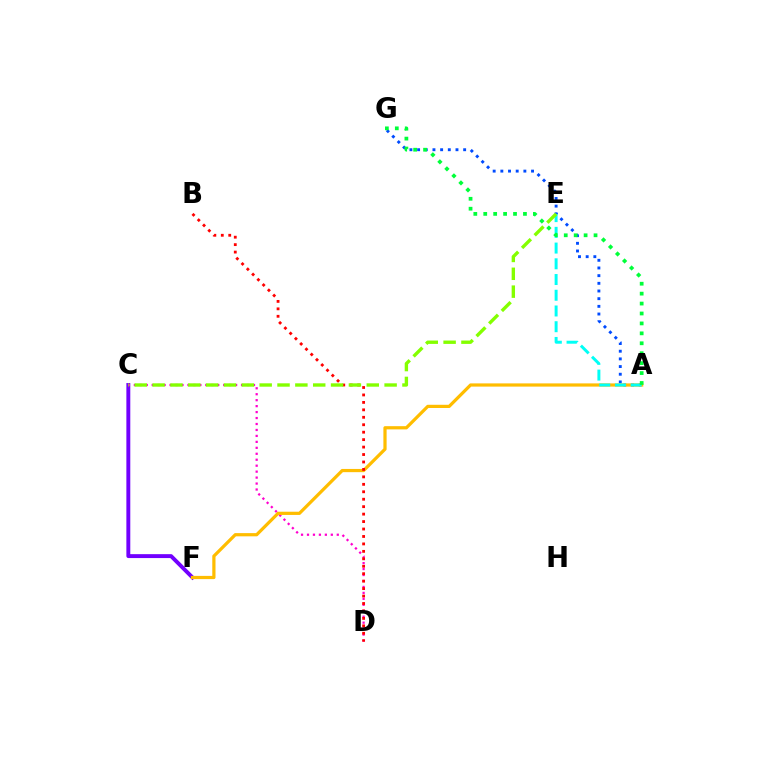{('C', 'F'): [{'color': '#7200ff', 'line_style': 'solid', 'thickness': 2.82}], ('C', 'D'): [{'color': '#ff00cf', 'line_style': 'dotted', 'thickness': 1.62}], ('A', 'G'): [{'color': '#004bff', 'line_style': 'dotted', 'thickness': 2.09}, {'color': '#00ff39', 'line_style': 'dotted', 'thickness': 2.7}], ('A', 'F'): [{'color': '#ffbd00', 'line_style': 'solid', 'thickness': 2.32}], ('A', 'E'): [{'color': '#00fff6', 'line_style': 'dashed', 'thickness': 2.14}], ('B', 'D'): [{'color': '#ff0000', 'line_style': 'dotted', 'thickness': 2.02}], ('C', 'E'): [{'color': '#84ff00', 'line_style': 'dashed', 'thickness': 2.42}]}